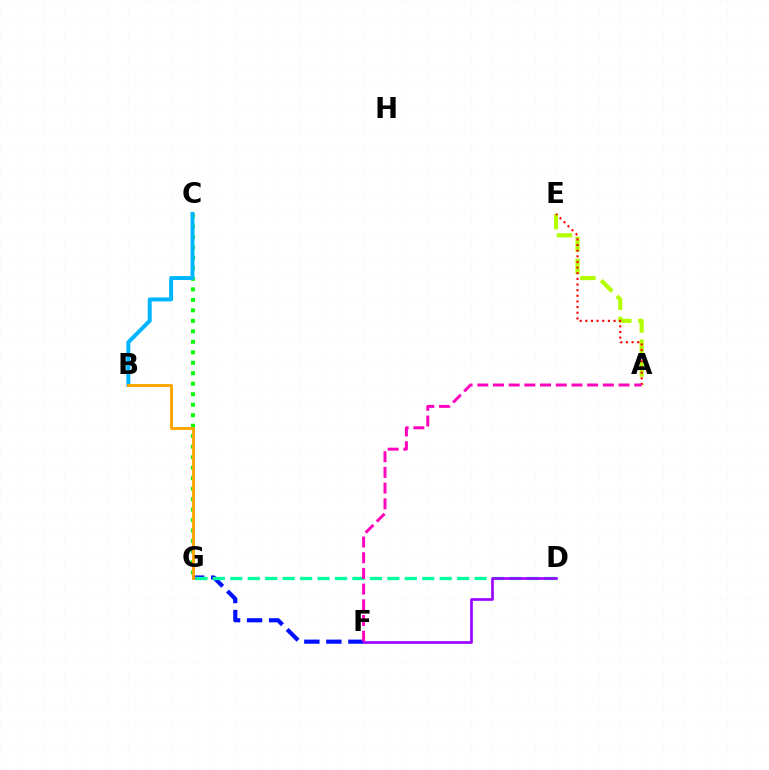{('A', 'E'): [{'color': '#b3ff00', 'line_style': 'dashed', 'thickness': 3.0}, {'color': '#ff0000', 'line_style': 'dotted', 'thickness': 1.53}], ('C', 'G'): [{'color': '#08ff00', 'line_style': 'dotted', 'thickness': 2.85}], ('F', 'G'): [{'color': '#0010ff', 'line_style': 'dashed', 'thickness': 2.99}], ('B', 'C'): [{'color': '#00b5ff', 'line_style': 'solid', 'thickness': 2.84}], ('D', 'G'): [{'color': '#00ff9d', 'line_style': 'dashed', 'thickness': 2.37}], ('D', 'F'): [{'color': '#9b00ff', 'line_style': 'solid', 'thickness': 1.91}], ('B', 'G'): [{'color': '#ffa500', 'line_style': 'solid', 'thickness': 2.09}], ('A', 'F'): [{'color': '#ff00bd', 'line_style': 'dashed', 'thickness': 2.13}]}